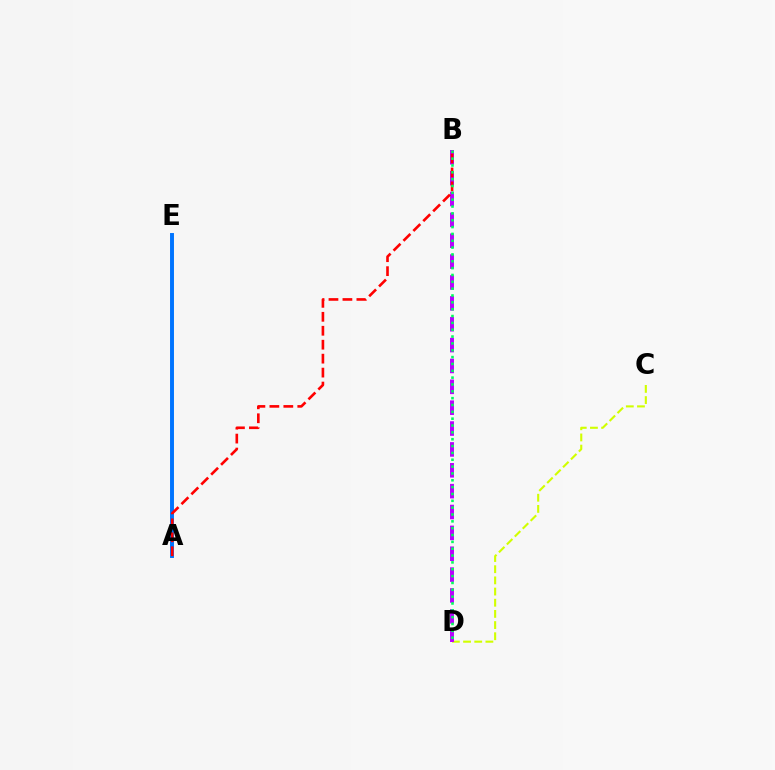{('A', 'E'): [{'color': '#0074ff', 'line_style': 'solid', 'thickness': 2.83}], ('C', 'D'): [{'color': '#d1ff00', 'line_style': 'dashed', 'thickness': 1.52}], ('B', 'D'): [{'color': '#b900ff', 'line_style': 'dashed', 'thickness': 2.83}, {'color': '#00ff5c', 'line_style': 'dotted', 'thickness': 1.86}], ('A', 'B'): [{'color': '#ff0000', 'line_style': 'dashed', 'thickness': 1.9}]}